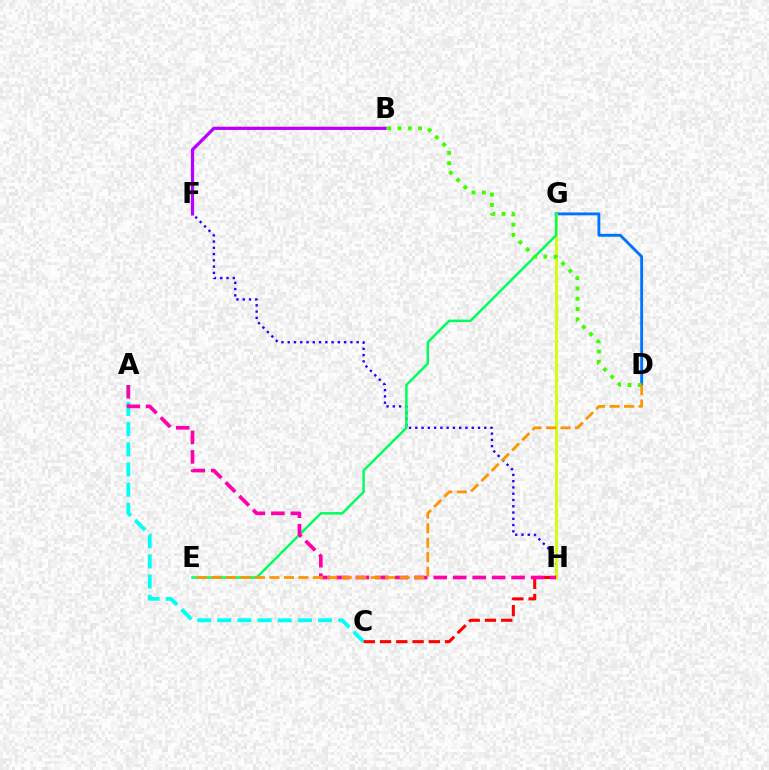{('A', 'C'): [{'color': '#00fff6', 'line_style': 'dashed', 'thickness': 2.74}], ('C', 'H'): [{'color': '#ff0000', 'line_style': 'dashed', 'thickness': 2.21}], ('B', 'F'): [{'color': '#b900ff', 'line_style': 'solid', 'thickness': 2.34}], ('F', 'H'): [{'color': '#2500ff', 'line_style': 'dotted', 'thickness': 1.7}], ('D', 'G'): [{'color': '#0074ff', 'line_style': 'solid', 'thickness': 2.08}], ('G', 'H'): [{'color': '#d1ff00', 'line_style': 'solid', 'thickness': 2.0}], ('E', 'G'): [{'color': '#00ff5c', 'line_style': 'solid', 'thickness': 1.78}], ('B', 'D'): [{'color': '#3dff00', 'line_style': 'dotted', 'thickness': 2.79}], ('A', 'H'): [{'color': '#ff00ac', 'line_style': 'dashed', 'thickness': 2.64}], ('D', 'E'): [{'color': '#ff9400', 'line_style': 'dashed', 'thickness': 1.97}]}